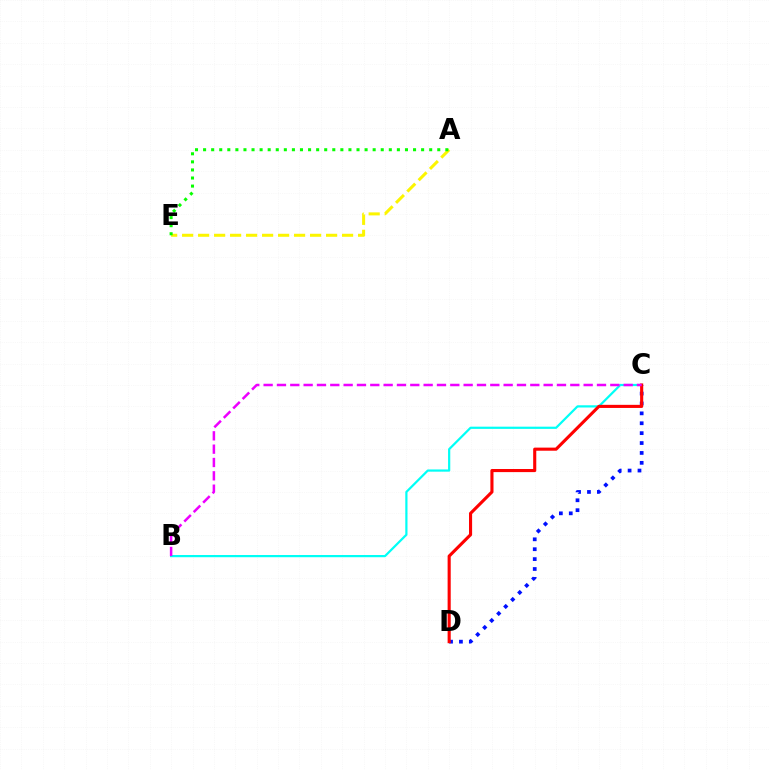{('A', 'E'): [{'color': '#fcf500', 'line_style': 'dashed', 'thickness': 2.17}, {'color': '#08ff00', 'line_style': 'dotted', 'thickness': 2.19}], ('C', 'D'): [{'color': '#0010ff', 'line_style': 'dotted', 'thickness': 2.69}, {'color': '#ff0000', 'line_style': 'solid', 'thickness': 2.24}], ('B', 'C'): [{'color': '#00fff6', 'line_style': 'solid', 'thickness': 1.59}, {'color': '#ee00ff', 'line_style': 'dashed', 'thickness': 1.81}]}